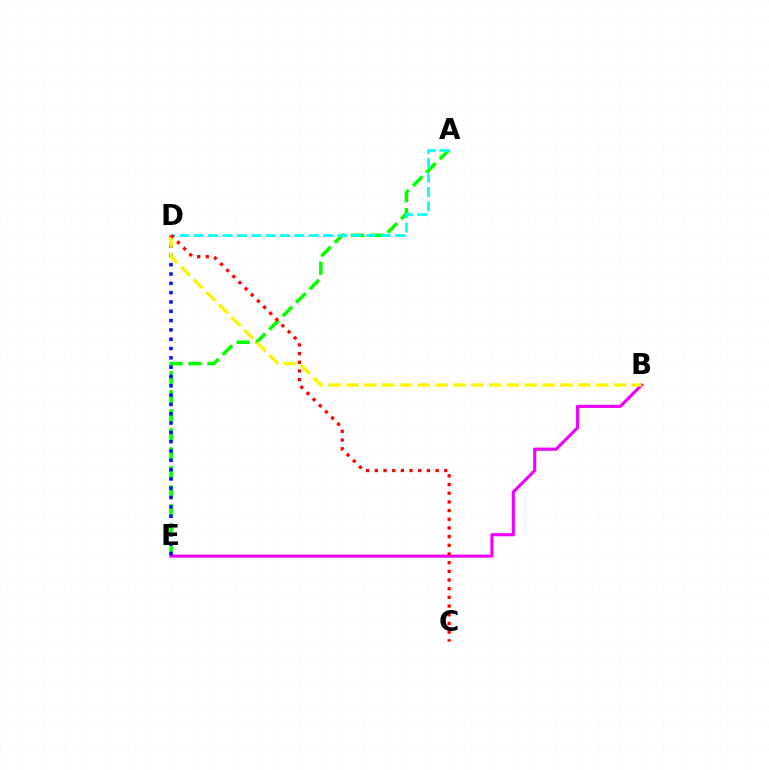{('A', 'E'): [{'color': '#08ff00', 'line_style': 'dashed', 'thickness': 2.58}], ('B', 'E'): [{'color': '#ee00ff', 'line_style': 'solid', 'thickness': 2.26}], ('D', 'E'): [{'color': '#0010ff', 'line_style': 'dotted', 'thickness': 2.53}], ('B', 'D'): [{'color': '#fcf500', 'line_style': 'dashed', 'thickness': 2.42}], ('A', 'D'): [{'color': '#00fff6', 'line_style': 'dashed', 'thickness': 1.95}], ('C', 'D'): [{'color': '#ff0000', 'line_style': 'dotted', 'thickness': 2.36}]}